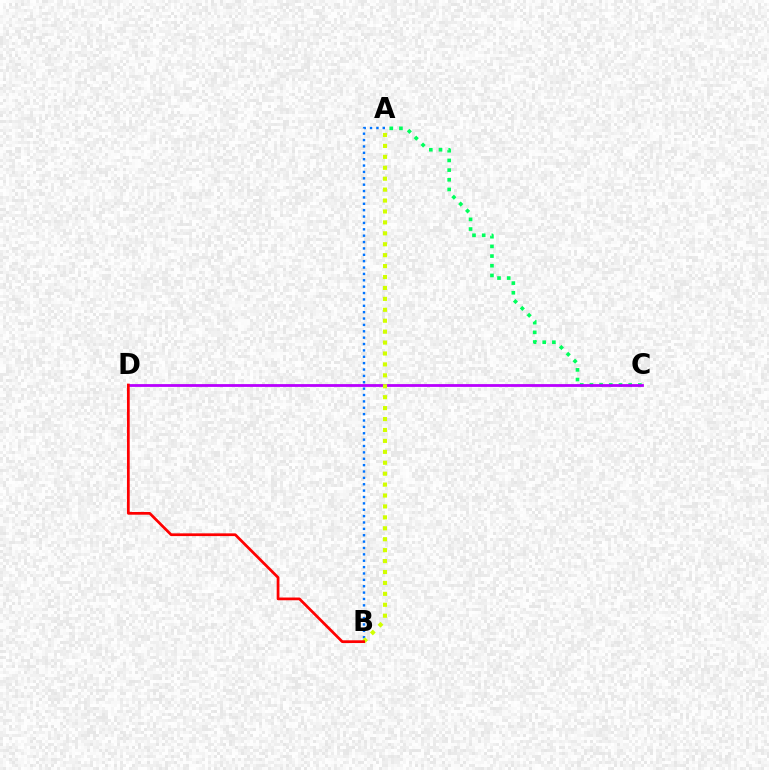{('A', 'C'): [{'color': '#00ff5c', 'line_style': 'dotted', 'thickness': 2.63}], ('C', 'D'): [{'color': '#b900ff', 'line_style': 'solid', 'thickness': 2.02}], ('A', 'B'): [{'color': '#0074ff', 'line_style': 'dotted', 'thickness': 1.73}, {'color': '#d1ff00', 'line_style': 'dotted', 'thickness': 2.97}], ('B', 'D'): [{'color': '#ff0000', 'line_style': 'solid', 'thickness': 1.97}]}